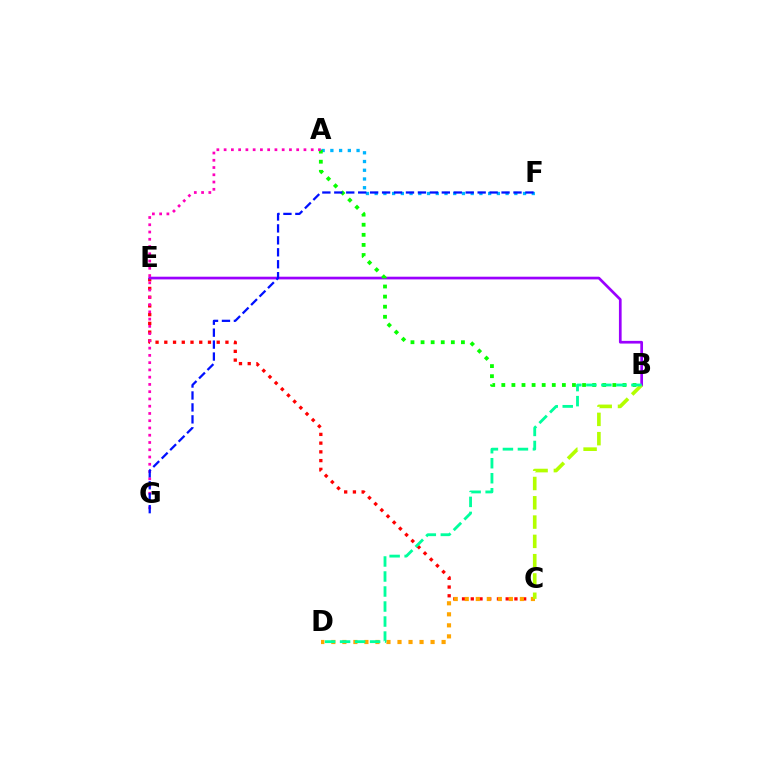{('C', 'E'): [{'color': '#ff0000', 'line_style': 'dotted', 'thickness': 2.37}], ('A', 'F'): [{'color': '#00b5ff', 'line_style': 'dotted', 'thickness': 2.37}], ('B', 'E'): [{'color': '#9b00ff', 'line_style': 'solid', 'thickness': 1.94}], ('A', 'B'): [{'color': '#08ff00', 'line_style': 'dotted', 'thickness': 2.74}], ('A', 'G'): [{'color': '#ff00bd', 'line_style': 'dotted', 'thickness': 1.97}], ('C', 'D'): [{'color': '#ffa500', 'line_style': 'dotted', 'thickness': 3.0}], ('B', 'C'): [{'color': '#b3ff00', 'line_style': 'dashed', 'thickness': 2.62}], ('B', 'D'): [{'color': '#00ff9d', 'line_style': 'dashed', 'thickness': 2.04}], ('F', 'G'): [{'color': '#0010ff', 'line_style': 'dashed', 'thickness': 1.62}]}